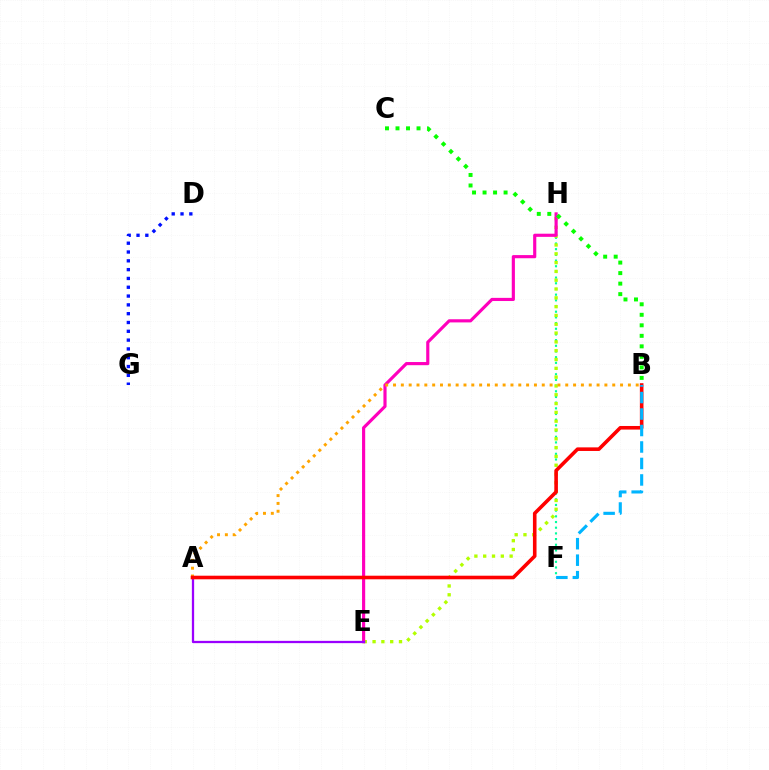{('F', 'H'): [{'color': '#00ff9d', 'line_style': 'dotted', 'thickness': 1.54}], ('D', 'G'): [{'color': '#0010ff', 'line_style': 'dotted', 'thickness': 2.39}], ('E', 'H'): [{'color': '#b3ff00', 'line_style': 'dotted', 'thickness': 2.39}, {'color': '#ff00bd', 'line_style': 'solid', 'thickness': 2.27}], ('B', 'C'): [{'color': '#08ff00', 'line_style': 'dotted', 'thickness': 2.86}], ('A', 'E'): [{'color': '#9b00ff', 'line_style': 'solid', 'thickness': 1.64}], ('A', 'B'): [{'color': '#ffa500', 'line_style': 'dotted', 'thickness': 2.13}, {'color': '#ff0000', 'line_style': 'solid', 'thickness': 2.59}], ('B', 'F'): [{'color': '#00b5ff', 'line_style': 'dashed', 'thickness': 2.24}]}